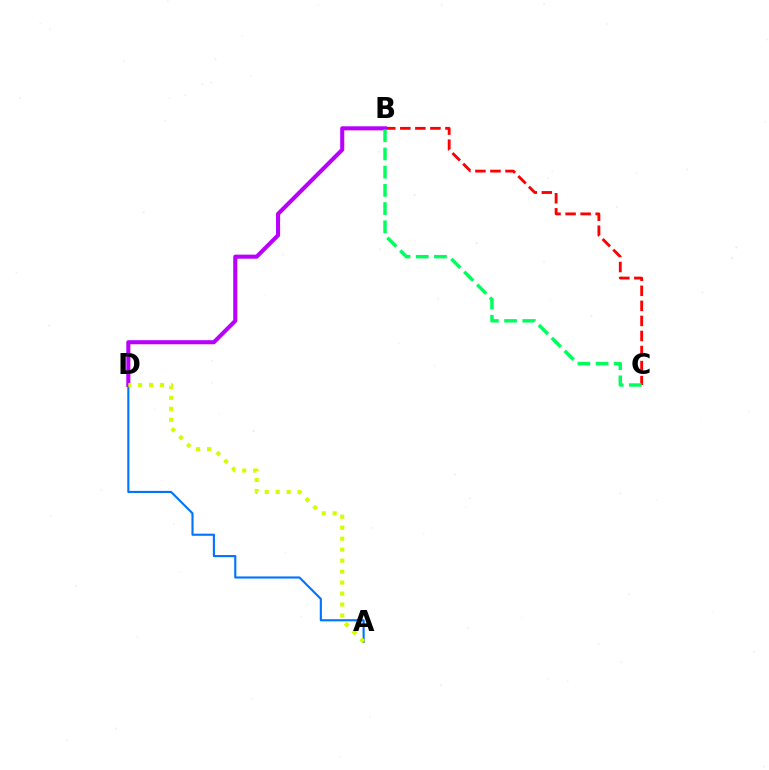{('A', 'D'): [{'color': '#0074ff', 'line_style': 'solid', 'thickness': 1.53}, {'color': '#d1ff00', 'line_style': 'dotted', 'thickness': 2.98}], ('B', 'C'): [{'color': '#ff0000', 'line_style': 'dashed', 'thickness': 2.04}, {'color': '#00ff5c', 'line_style': 'dashed', 'thickness': 2.47}], ('B', 'D'): [{'color': '#b900ff', 'line_style': 'solid', 'thickness': 2.94}]}